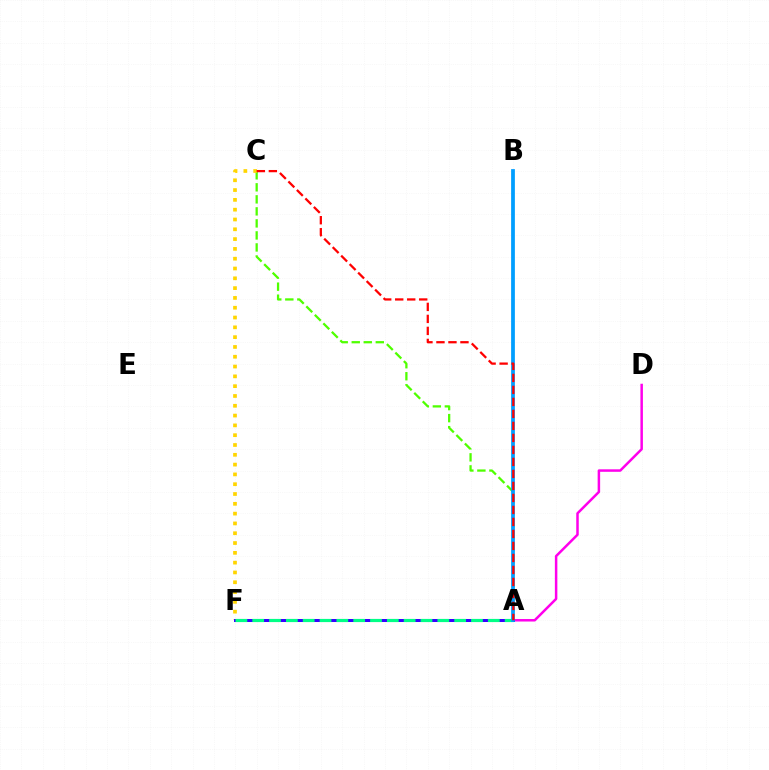{('A', 'C'): [{'color': '#4fff00', 'line_style': 'dashed', 'thickness': 1.63}, {'color': '#ff0000', 'line_style': 'dashed', 'thickness': 1.63}], ('D', 'F'): [{'color': '#ff00ed', 'line_style': 'solid', 'thickness': 1.8}], ('C', 'F'): [{'color': '#ffd500', 'line_style': 'dotted', 'thickness': 2.66}], ('A', 'F'): [{'color': '#3700ff', 'line_style': 'solid', 'thickness': 2.17}, {'color': '#00ff86', 'line_style': 'dashed', 'thickness': 2.29}], ('A', 'B'): [{'color': '#009eff', 'line_style': 'solid', 'thickness': 2.71}]}